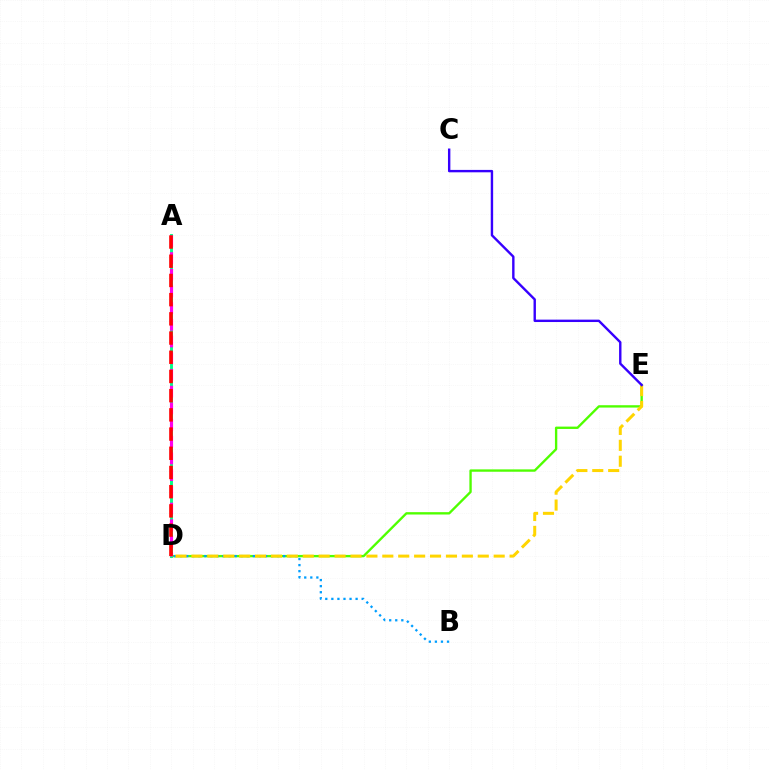{('D', 'E'): [{'color': '#4fff00', 'line_style': 'solid', 'thickness': 1.7}, {'color': '#ffd500', 'line_style': 'dashed', 'thickness': 2.16}], ('B', 'D'): [{'color': '#009eff', 'line_style': 'dotted', 'thickness': 1.65}], ('A', 'D'): [{'color': '#00ff86', 'line_style': 'solid', 'thickness': 2.08}, {'color': '#ff00ed', 'line_style': 'dashed', 'thickness': 2.27}, {'color': '#ff0000', 'line_style': 'dashed', 'thickness': 2.61}], ('C', 'E'): [{'color': '#3700ff', 'line_style': 'solid', 'thickness': 1.73}]}